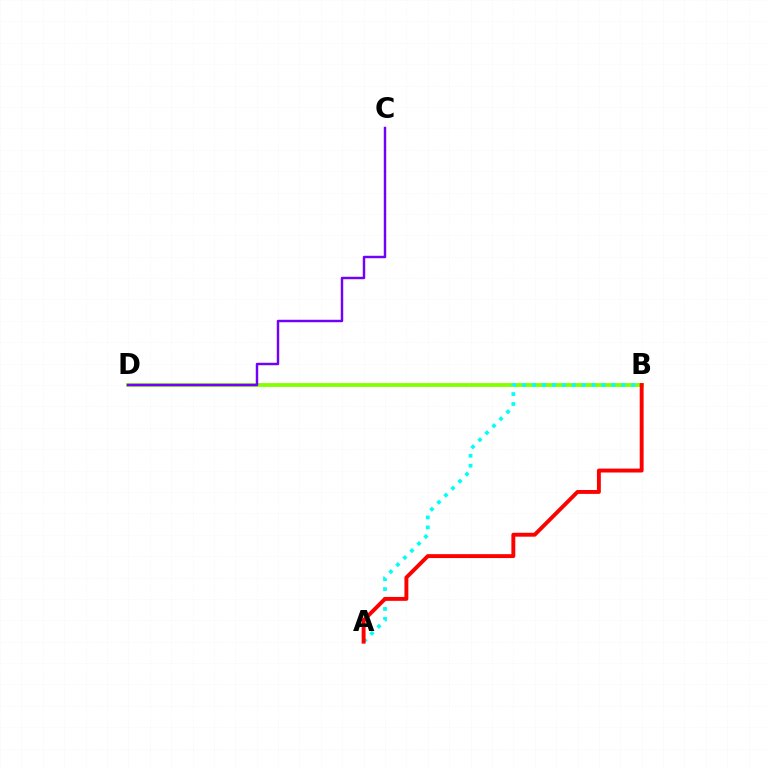{('B', 'D'): [{'color': '#84ff00', 'line_style': 'solid', 'thickness': 2.73}], ('A', 'B'): [{'color': '#00fff6', 'line_style': 'dotted', 'thickness': 2.7}, {'color': '#ff0000', 'line_style': 'solid', 'thickness': 2.81}], ('C', 'D'): [{'color': '#7200ff', 'line_style': 'solid', 'thickness': 1.76}]}